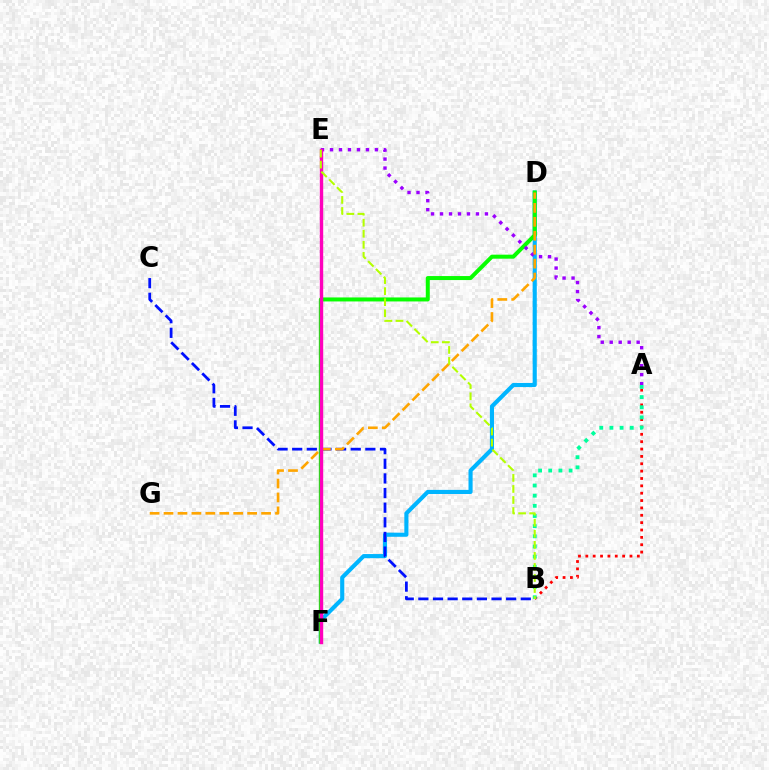{('D', 'F'): [{'color': '#00b5ff', 'line_style': 'solid', 'thickness': 2.96}, {'color': '#08ff00', 'line_style': 'solid', 'thickness': 2.88}], ('B', 'C'): [{'color': '#0010ff', 'line_style': 'dashed', 'thickness': 1.99}], ('A', 'B'): [{'color': '#ff0000', 'line_style': 'dotted', 'thickness': 2.0}, {'color': '#00ff9d', 'line_style': 'dotted', 'thickness': 2.76}], ('A', 'E'): [{'color': '#9b00ff', 'line_style': 'dotted', 'thickness': 2.44}], ('D', 'G'): [{'color': '#ffa500', 'line_style': 'dashed', 'thickness': 1.89}], ('E', 'F'): [{'color': '#ff00bd', 'line_style': 'solid', 'thickness': 2.45}], ('B', 'E'): [{'color': '#b3ff00', 'line_style': 'dashed', 'thickness': 1.5}]}